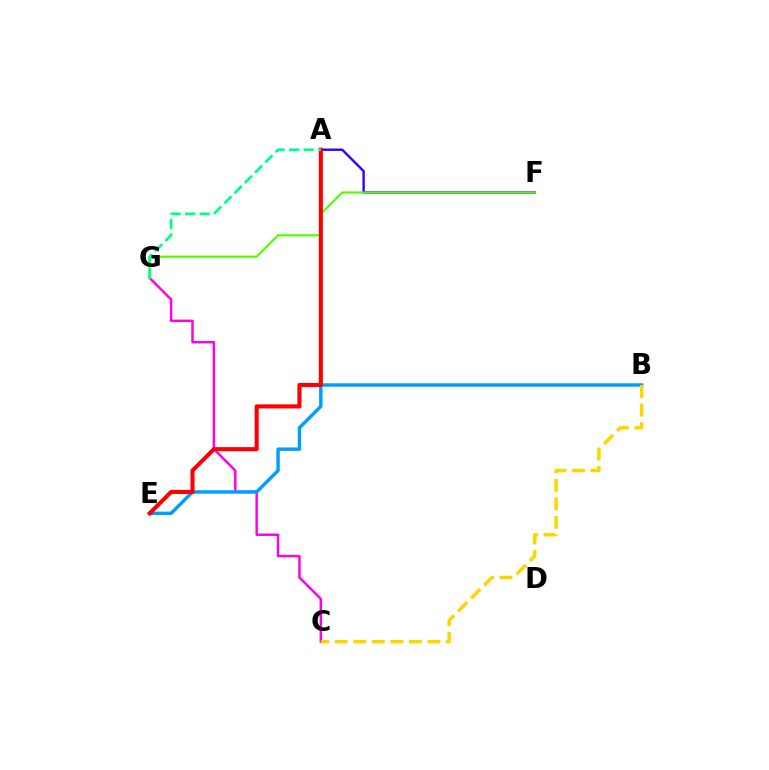{('C', 'G'): [{'color': '#ff00ed', 'line_style': 'solid', 'thickness': 1.78}], ('A', 'F'): [{'color': '#3700ff', 'line_style': 'solid', 'thickness': 1.74}], ('B', 'E'): [{'color': '#009eff', 'line_style': 'solid', 'thickness': 2.47}], ('B', 'C'): [{'color': '#ffd500', 'line_style': 'dashed', 'thickness': 2.52}], ('F', 'G'): [{'color': '#4fff00', 'line_style': 'solid', 'thickness': 1.55}], ('A', 'E'): [{'color': '#ff0000', 'line_style': 'solid', 'thickness': 2.95}], ('A', 'G'): [{'color': '#00ff86', 'line_style': 'dashed', 'thickness': 1.97}]}